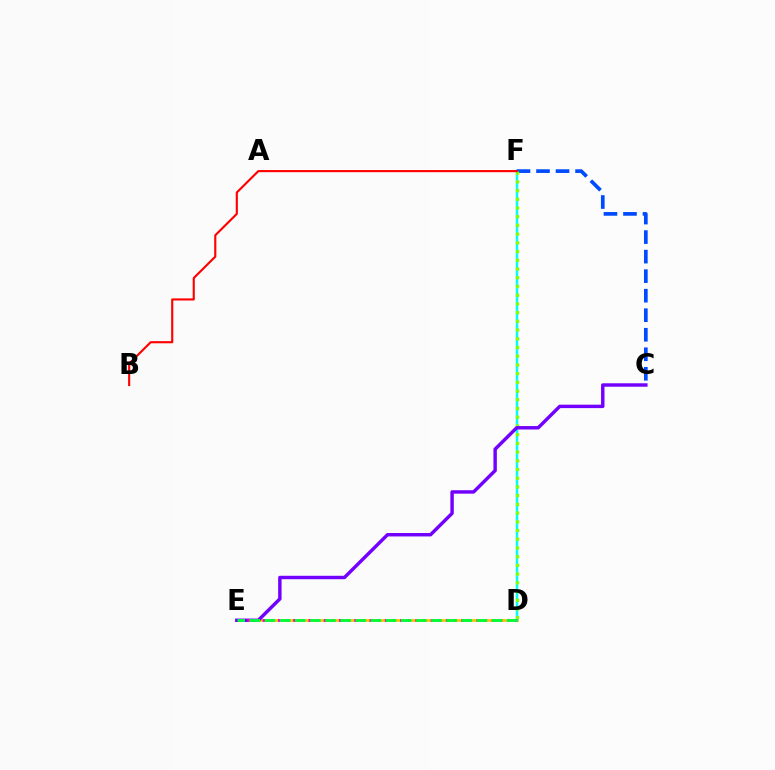{('D', 'E'): [{'color': '#ffbd00', 'line_style': 'solid', 'thickness': 1.91}, {'color': '#ff00cf', 'line_style': 'dotted', 'thickness': 2.07}, {'color': '#00ff39', 'line_style': 'dashed', 'thickness': 2.06}], ('D', 'F'): [{'color': '#00fff6', 'line_style': 'solid', 'thickness': 1.79}, {'color': '#84ff00', 'line_style': 'dotted', 'thickness': 2.37}], ('C', 'F'): [{'color': '#004bff', 'line_style': 'dashed', 'thickness': 2.65}], ('B', 'F'): [{'color': '#ff0000', 'line_style': 'solid', 'thickness': 1.53}], ('C', 'E'): [{'color': '#7200ff', 'line_style': 'solid', 'thickness': 2.47}]}